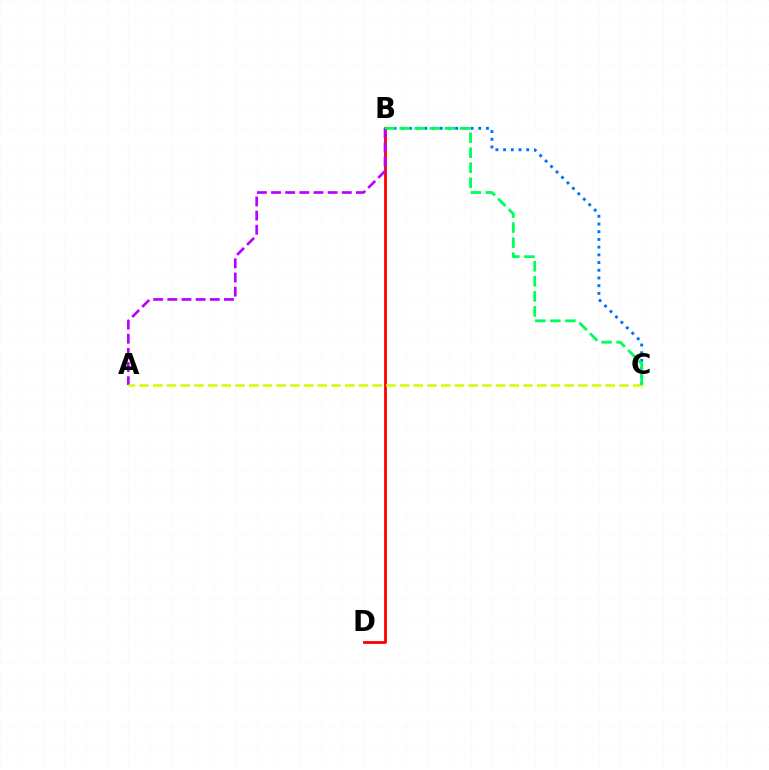{('B', 'D'): [{'color': '#ff0000', 'line_style': 'solid', 'thickness': 2.01}], ('B', 'C'): [{'color': '#0074ff', 'line_style': 'dotted', 'thickness': 2.09}, {'color': '#00ff5c', 'line_style': 'dashed', 'thickness': 2.04}], ('A', 'B'): [{'color': '#b900ff', 'line_style': 'dashed', 'thickness': 1.92}], ('A', 'C'): [{'color': '#d1ff00', 'line_style': 'dashed', 'thickness': 1.86}]}